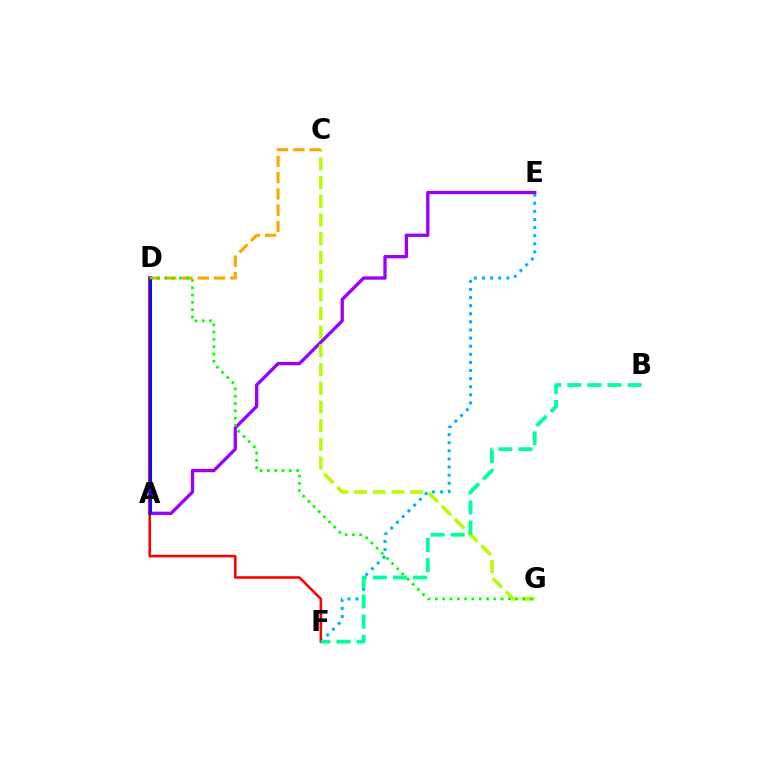{('A', 'D'): [{'color': '#ff00bd', 'line_style': 'solid', 'thickness': 2.83}, {'color': '#0010ff', 'line_style': 'solid', 'thickness': 2.17}], ('E', 'F'): [{'color': '#00b5ff', 'line_style': 'dotted', 'thickness': 2.2}], ('A', 'E'): [{'color': '#9b00ff', 'line_style': 'solid', 'thickness': 2.38}], ('D', 'F'): [{'color': '#ff0000', 'line_style': 'solid', 'thickness': 1.84}], ('C', 'G'): [{'color': '#b3ff00', 'line_style': 'dashed', 'thickness': 2.54}], ('C', 'D'): [{'color': '#ffa500', 'line_style': 'dashed', 'thickness': 2.21}], ('B', 'F'): [{'color': '#00ff9d', 'line_style': 'dashed', 'thickness': 2.73}], ('D', 'G'): [{'color': '#08ff00', 'line_style': 'dotted', 'thickness': 1.98}]}